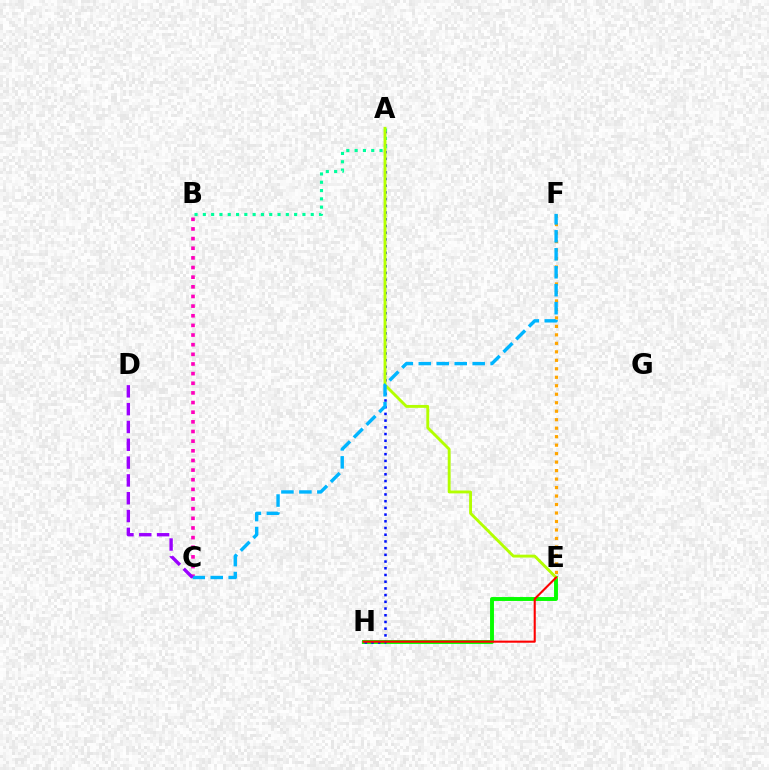{('E', 'H'): [{'color': '#08ff00', 'line_style': 'solid', 'thickness': 2.82}, {'color': '#ff0000', 'line_style': 'solid', 'thickness': 1.51}], ('A', 'H'): [{'color': '#0010ff', 'line_style': 'dotted', 'thickness': 1.82}], ('E', 'F'): [{'color': '#ffa500', 'line_style': 'dotted', 'thickness': 2.3}], ('A', 'B'): [{'color': '#00ff9d', 'line_style': 'dotted', 'thickness': 2.26}], ('B', 'C'): [{'color': '#ff00bd', 'line_style': 'dotted', 'thickness': 2.62}], ('A', 'E'): [{'color': '#b3ff00', 'line_style': 'solid', 'thickness': 2.07}], ('C', 'F'): [{'color': '#00b5ff', 'line_style': 'dashed', 'thickness': 2.44}], ('C', 'D'): [{'color': '#9b00ff', 'line_style': 'dashed', 'thickness': 2.42}]}